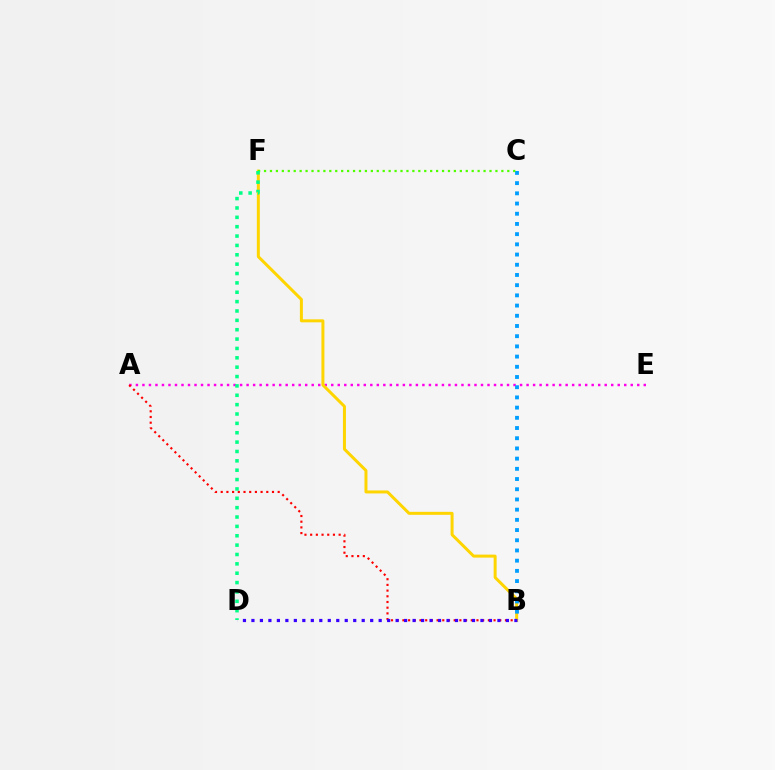{('A', 'E'): [{'color': '#ff00ed', 'line_style': 'dotted', 'thickness': 1.77}], ('B', 'F'): [{'color': '#ffd500', 'line_style': 'solid', 'thickness': 2.15}], ('B', 'C'): [{'color': '#009eff', 'line_style': 'dotted', 'thickness': 2.77}], ('A', 'B'): [{'color': '#ff0000', 'line_style': 'dotted', 'thickness': 1.55}], ('B', 'D'): [{'color': '#3700ff', 'line_style': 'dotted', 'thickness': 2.3}], ('C', 'F'): [{'color': '#4fff00', 'line_style': 'dotted', 'thickness': 1.61}], ('D', 'F'): [{'color': '#00ff86', 'line_style': 'dotted', 'thickness': 2.54}]}